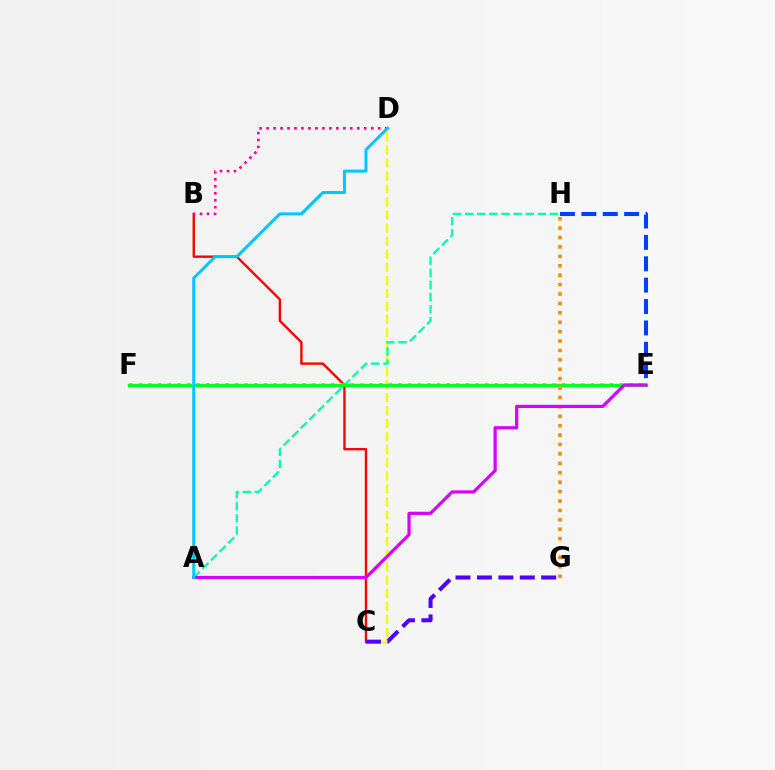{('B', 'C'): [{'color': '#ff0000', 'line_style': 'solid', 'thickness': 1.71}], ('E', 'H'): [{'color': '#003fff', 'line_style': 'dashed', 'thickness': 2.9}], ('C', 'D'): [{'color': '#eeff00', 'line_style': 'dashed', 'thickness': 1.77}], ('A', 'H'): [{'color': '#00ffaf', 'line_style': 'dashed', 'thickness': 1.65}], ('E', 'F'): [{'color': '#66ff00', 'line_style': 'dotted', 'thickness': 2.61}, {'color': '#00ff27', 'line_style': 'solid', 'thickness': 2.45}], ('C', 'G'): [{'color': '#4f00ff', 'line_style': 'dashed', 'thickness': 2.91}], ('B', 'D'): [{'color': '#ff00a0', 'line_style': 'dotted', 'thickness': 1.9}], ('G', 'H'): [{'color': '#ff8800', 'line_style': 'dotted', 'thickness': 2.56}], ('A', 'E'): [{'color': '#d600ff', 'line_style': 'solid', 'thickness': 2.31}], ('A', 'D'): [{'color': '#00c7ff', 'line_style': 'solid', 'thickness': 2.18}]}